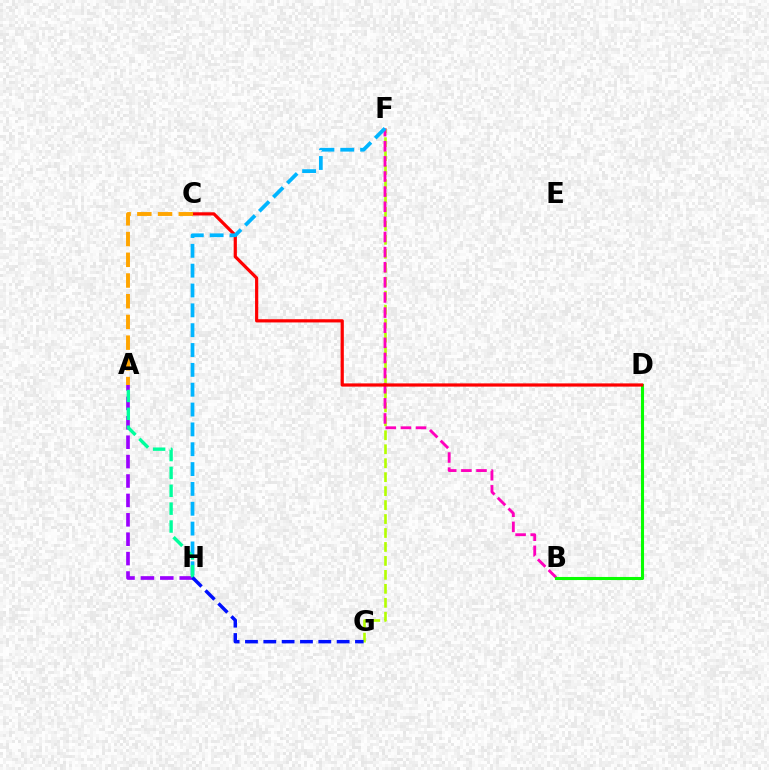{('F', 'G'): [{'color': '#b3ff00', 'line_style': 'dashed', 'thickness': 1.9}], ('B', 'F'): [{'color': '#ff00bd', 'line_style': 'dashed', 'thickness': 2.05}], ('A', 'H'): [{'color': '#9b00ff', 'line_style': 'dashed', 'thickness': 2.64}, {'color': '#00ff9d', 'line_style': 'dashed', 'thickness': 2.43}], ('B', 'D'): [{'color': '#08ff00', 'line_style': 'solid', 'thickness': 2.21}], ('C', 'D'): [{'color': '#ff0000', 'line_style': 'solid', 'thickness': 2.31}], ('F', 'H'): [{'color': '#00b5ff', 'line_style': 'dashed', 'thickness': 2.7}], ('A', 'C'): [{'color': '#ffa500', 'line_style': 'dashed', 'thickness': 2.81}], ('G', 'H'): [{'color': '#0010ff', 'line_style': 'dashed', 'thickness': 2.49}]}